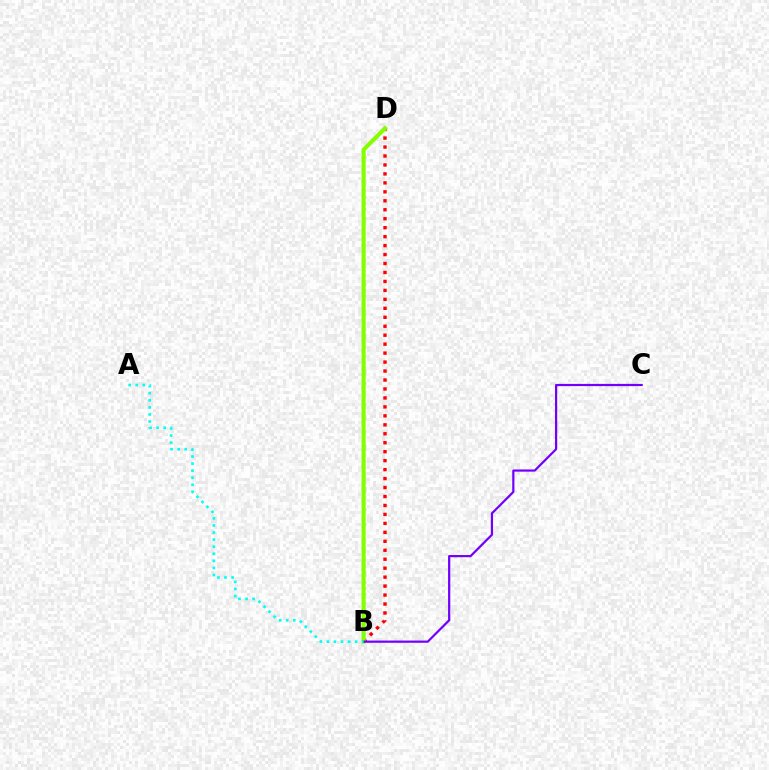{('B', 'D'): [{'color': '#ff0000', 'line_style': 'dotted', 'thickness': 2.43}, {'color': '#84ff00', 'line_style': 'solid', 'thickness': 2.96}], ('B', 'C'): [{'color': '#7200ff', 'line_style': 'solid', 'thickness': 1.59}], ('A', 'B'): [{'color': '#00fff6', 'line_style': 'dotted', 'thickness': 1.92}]}